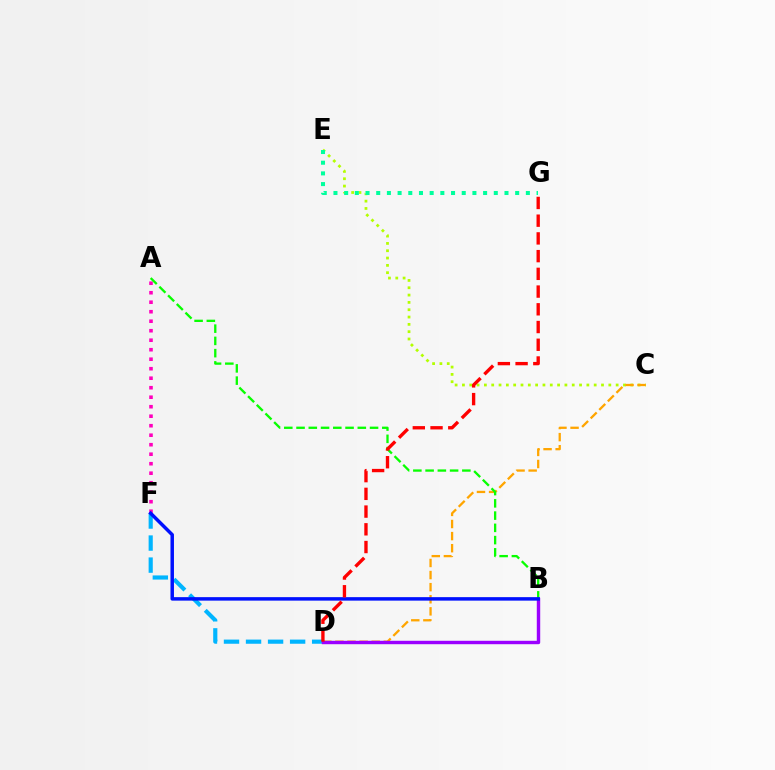{('C', 'E'): [{'color': '#b3ff00', 'line_style': 'dotted', 'thickness': 1.99}], ('D', 'F'): [{'color': '#00b5ff', 'line_style': 'dashed', 'thickness': 2.99}], ('C', 'D'): [{'color': '#ffa500', 'line_style': 'dashed', 'thickness': 1.64}], ('E', 'G'): [{'color': '#00ff9d', 'line_style': 'dotted', 'thickness': 2.9}], ('A', 'F'): [{'color': '#ff00bd', 'line_style': 'dotted', 'thickness': 2.58}], ('A', 'B'): [{'color': '#08ff00', 'line_style': 'dashed', 'thickness': 1.66}], ('B', 'D'): [{'color': '#9b00ff', 'line_style': 'solid', 'thickness': 2.46}], ('B', 'F'): [{'color': '#0010ff', 'line_style': 'solid', 'thickness': 2.51}], ('D', 'G'): [{'color': '#ff0000', 'line_style': 'dashed', 'thickness': 2.41}]}